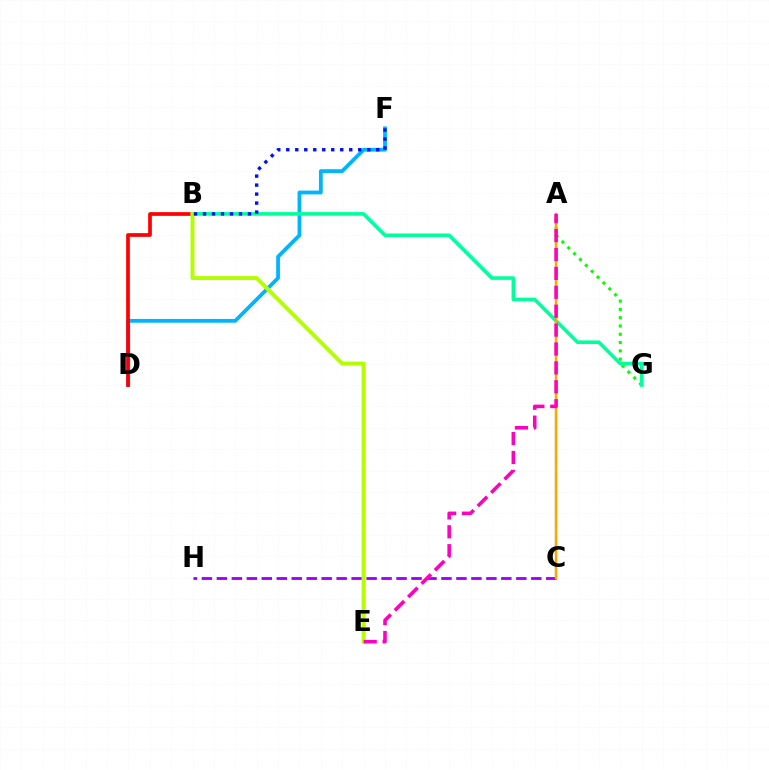{('D', 'F'): [{'color': '#00b5ff', 'line_style': 'solid', 'thickness': 2.73}], ('A', 'G'): [{'color': '#08ff00', 'line_style': 'dotted', 'thickness': 2.25}], ('B', 'D'): [{'color': '#ff0000', 'line_style': 'solid', 'thickness': 2.66}], ('B', 'G'): [{'color': '#00ff9d', 'line_style': 'solid', 'thickness': 2.59}], ('C', 'H'): [{'color': '#9b00ff', 'line_style': 'dashed', 'thickness': 2.03}], ('B', 'E'): [{'color': '#b3ff00', 'line_style': 'solid', 'thickness': 2.83}], ('A', 'C'): [{'color': '#ffa500', 'line_style': 'solid', 'thickness': 1.79}], ('B', 'F'): [{'color': '#0010ff', 'line_style': 'dotted', 'thickness': 2.44}], ('A', 'E'): [{'color': '#ff00bd', 'line_style': 'dashed', 'thickness': 2.57}]}